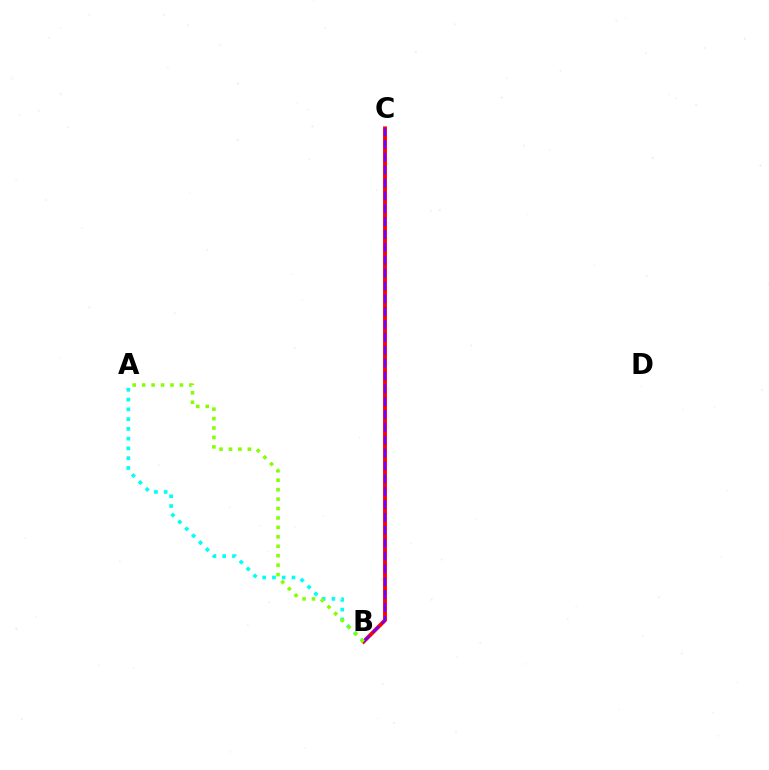{('B', 'C'): [{'color': '#ff0000', 'line_style': 'solid', 'thickness': 2.77}, {'color': '#7200ff', 'line_style': 'dashed', 'thickness': 1.75}], ('A', 'B'): [{'color': '#00fff6', 'line_style': 'dotted', 'thickness': 2.65}, {'color': '#84ff00', 'line_style': 'dotted', 'thickness': 2.56}]}